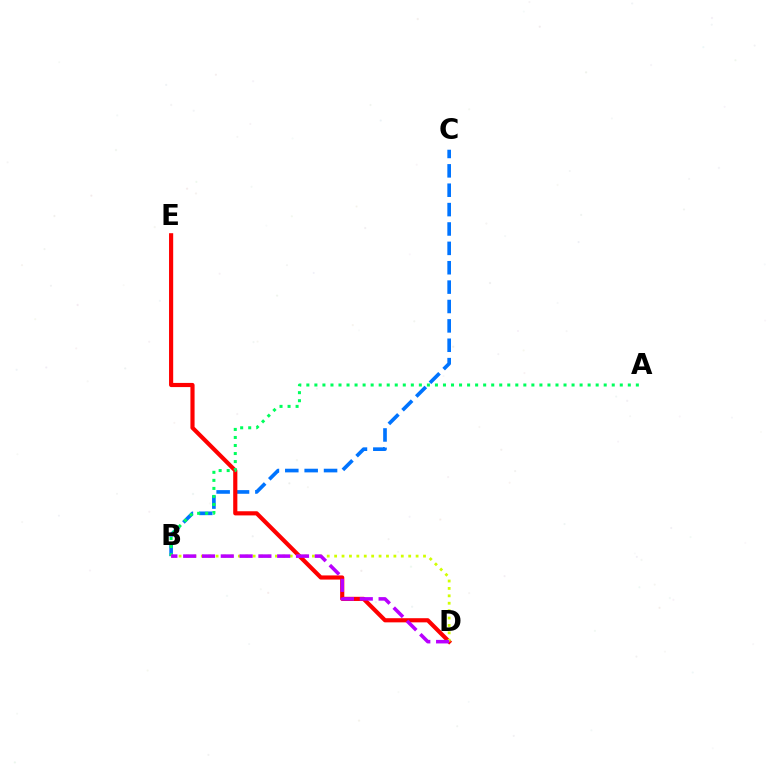{('B', 'C'): [{'color': '#0074ff', 'line_style': 'dashed', 'thickness': 2.63}], ('D', 'E'): [{'color': '#ff0000', 'line_style': 'solid', 'thickness': 2.99}], ('A', 'B'): [{'color': '#00ff5c', 'line_style': 'dotted', 'thickness': 2.18}], ('B', 'D'): [{'color': '#d1ff00', 'line_style': 'dotted', 'thickness': 2.01}, {'color': '#b900ff', 'line_style': 'dashed', 'thickness': 2.55}]}